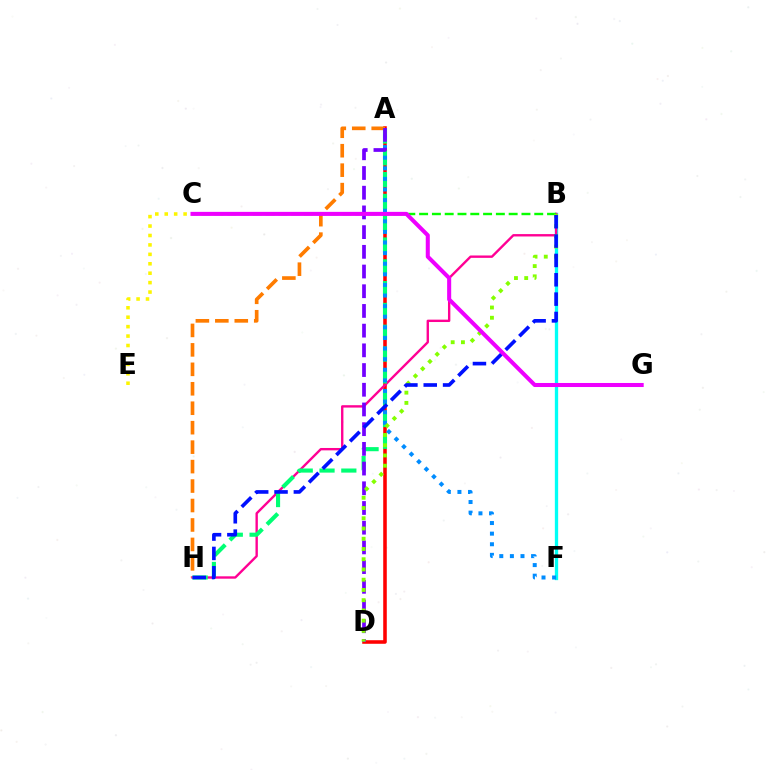{('A', 'D'): [{'color': '#ff0000', 'line_style': 'solid', 'thickness': 2.57}, {'color': '#7200ff', 'line_style': 'dashed', 'thickness': 2.68}], ('A', 'H'): [{'color': '#ff7c00', 'line_style': 'dashed', 'thickness': 2.64}, {'color': '#00ff74', 'line_style': 'dashed', 'thickness': 2.96}], ('C', 'E'): [{'color': '#fcf500', 'line_style': 'dotted', 'thickness': 2.56}], ('B', 'F'): [{'color': '#00fff6', 'line_style': 'solid', 'thickness': 2.39}], ('B', 'H'): [{'color': '#ff0094', 'line_style': 'solid', 'thickness': 1.71}, {'color': '#0010ff', 'line_style': 'dashed', 'thickness': 2.63}], ('A', 'F'): [{'color': '#008cff', 'line_style': 'dotted', 'thickness': 2.88}], ('B', 'C'): [{'color': '#08ff00', 'line_style': 'dashed', 'thickness': 1.74}], ('B', 'D'): [{'color': '#84ff00', 'line_style': 'dotted', 'thickness': 2.78}], ('C', 'G'): [{'color': '#ee00ff', 'line_style': 'solid', 'thickness': 2.91}]}